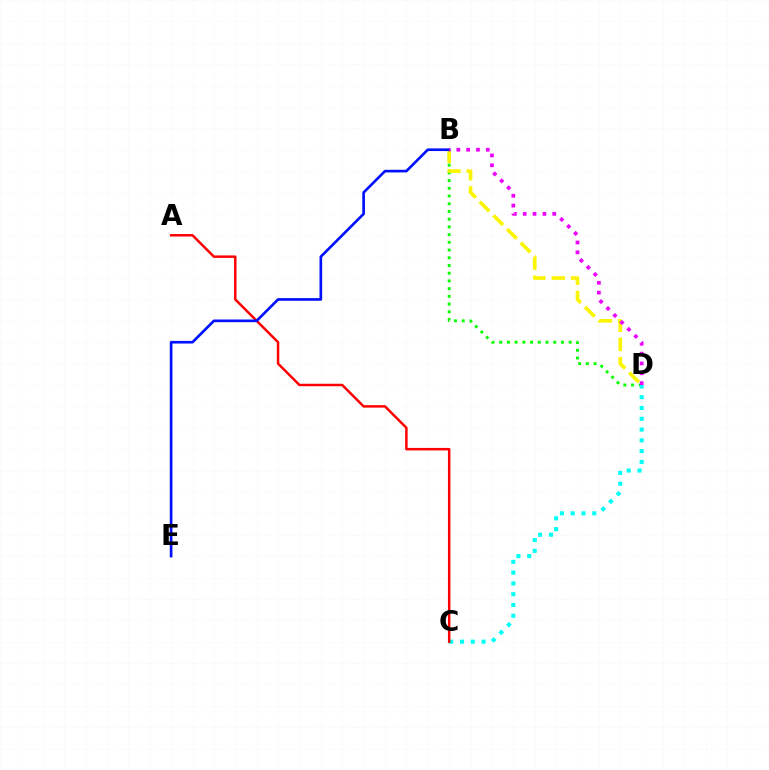{('B', 'D'): [{'color': '#08ff00', 'line_style': 'dotted', 'thickness': 2.1}, {'color': '#fcf500', 'line_style': 'dashed', 'thickness': 2.62}, {'color': '#ee00ff', 'line_style': 'dotted', 'thickness': 2.67}], ('C', 'D'): [{'color': '#00fff6', 'line_style': 'dotted', 'thickness': 2.93}], ('A', 'C'): [{'color': '#ff0000', 'line_style': 'solid', 'thickness': 1.78}], ('B', 'E'): [{'color': '#0010ff', 'line_style': 'solid', 'thickness': 1.91}]}